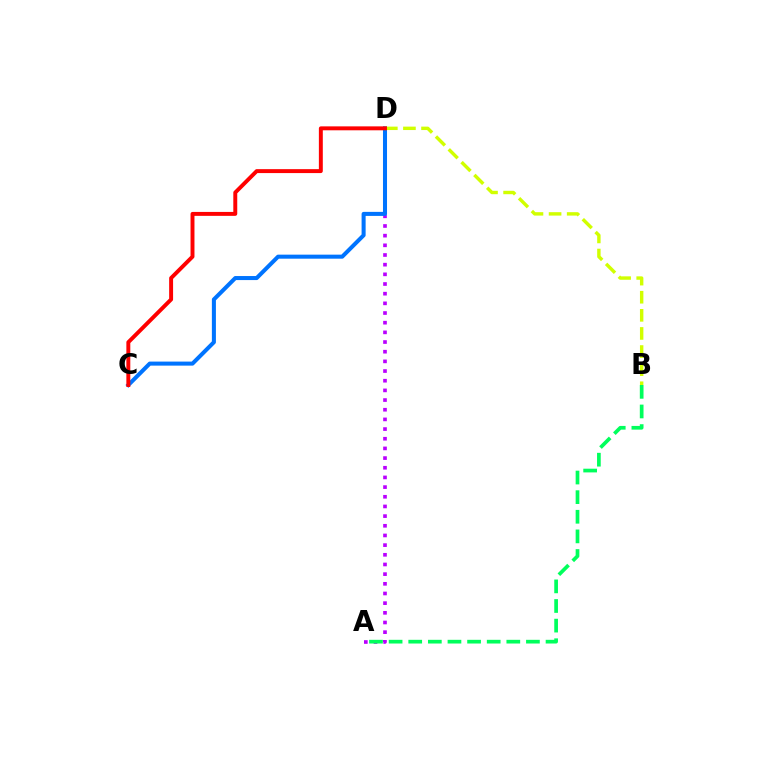{('A', 'D'): [{'color': '#b900ff', 'line_style': 'dotted', 'thickness': 2.63}], ('A', 'B'): [{'color': '#00ff5c', 'line_style': 'dashed', 'thickness': 2.67}], ('C', 'D'): [{'color': '#0074ff', 'line_style': 'solid', 'thickness': 2.91}, {'color': '#ff0000', 'line_style': 'solid', 'thickness': 2.83}], ('B', 'D'): [{'color': '#d1ff00', 'line_style': 'dashed', 'thickness': 2.46}]}